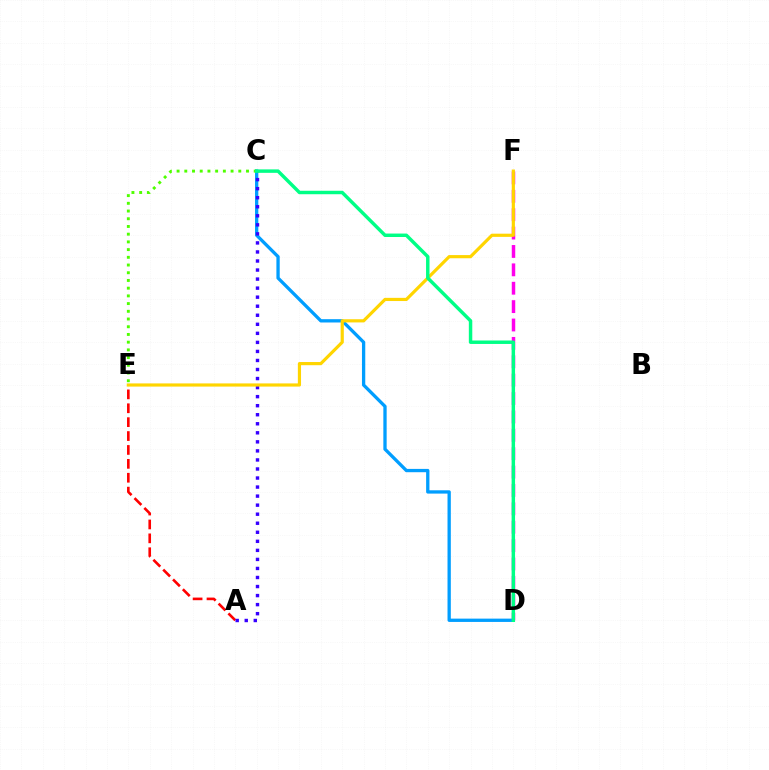{('A', 'E'): [{'color': '#ff0000', 'line_style': 'dashed', 'thickness': 1.89}], ('C', 'D'): [{'color': '#009eff', 'line_style': 'solid', 'thickness': 2.38}, {'color': '#00ff86', 'line_style': 'solid', 'thickness': 2.49}], ('D', 'F'): [{'color': '#ff00ed', 'line_style': 'dashed', 'thickness': 2.5}], ('A', 'C'): [{'color': '#3700ff', 'line_style': 'dotted', 'thickness': 2.46}], ('E', 'F'): [{'color': '#ffd500', 'line_style': 'solid', 'thickness': 2.29}], ('C', 'E'): [{'color': '#4fff00', 'line_style': 'dotted', 'thickness': 2.1}]}